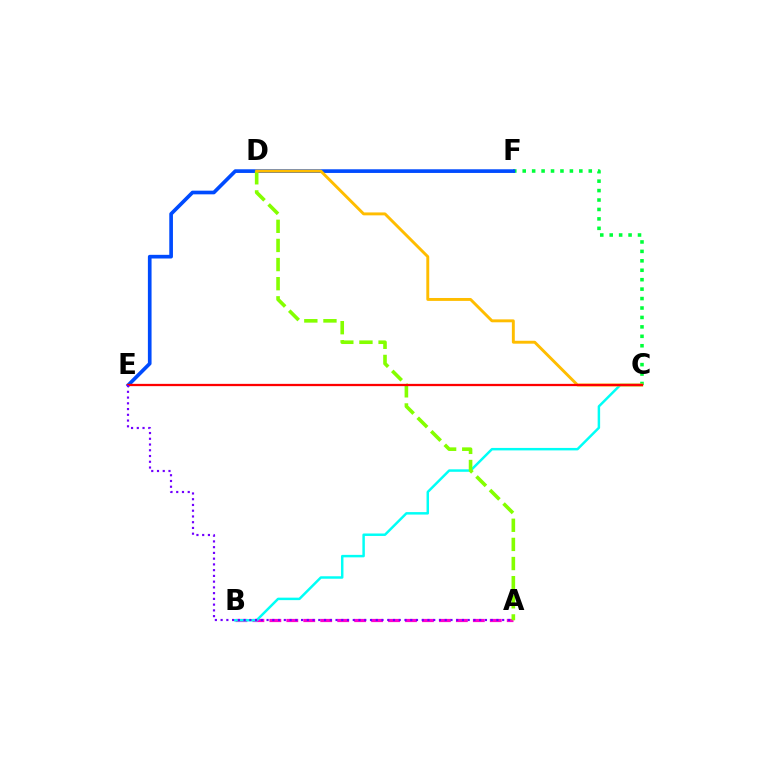{('C', 'F'): [{'color': '#00ff39', 'line_style': 'dotted', 'thickness': 2.56}], ('A', 'B'): [{'color': '#ff00cf', 'line_style': 'dashed', 'thickness': 2.3}], ('B', 'C'): [{'color': '#00fff6', 'line_style': 'solid', 'thickness': 1.78}], ('E', 'F'): [{'color': '#004bff', 'line_style': 'solid', 'thickness': 2.64}], ('A', 'D'): [{'color': '#84ff00', 'line_style': 'dashed', 'thickness': 2.6}], ('C', 'D'): [{'color': '#ffbd00', 'line_style': 'solid', 'thickness': 2.1}], ('C', 'E'): [{'color': '#ff0000', 'line_style': 'solid', 'thickness': 1.64}], ('A', 'E'): [{'color': '#7200ff', 'line_style': 'dotted', 'thickness': 1.56}]}